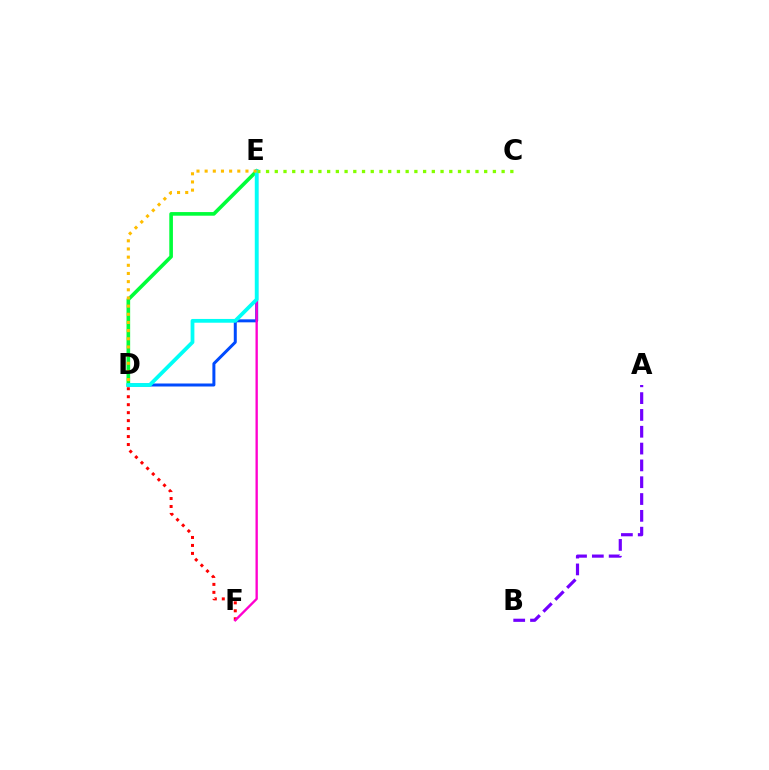{('D', 'F'): [{'color': '#ff0000', 'line_style': 'dotted', 'thickness': 2.16}], ('D', 'E'): [{'color': '#00ff39', 'line_style': 'solid', 'thickness': 2.61}, {'color': '#004bff', 'line_style': 'solid', 'thickness': 2.16}, {'color': '#00fff6', 'line_style': 'solid', 'thickness': 2.71}, {'color': '#ffbd00', 'line_style': 'dotted', 'thickness': 2.22}], ('E', 'F'): [{'color': '#ff00cf', 'line_style': 'solid', 'thickness': 1.69}], ('C', 'E'): [{'color': '#84ff00', 'line_style': 'dotted', 'thickness': 2.37}], ('A', 'B'): [{'color': '#7200ff', 'line_style': 'dashed', 'thickness': 2.28}]}